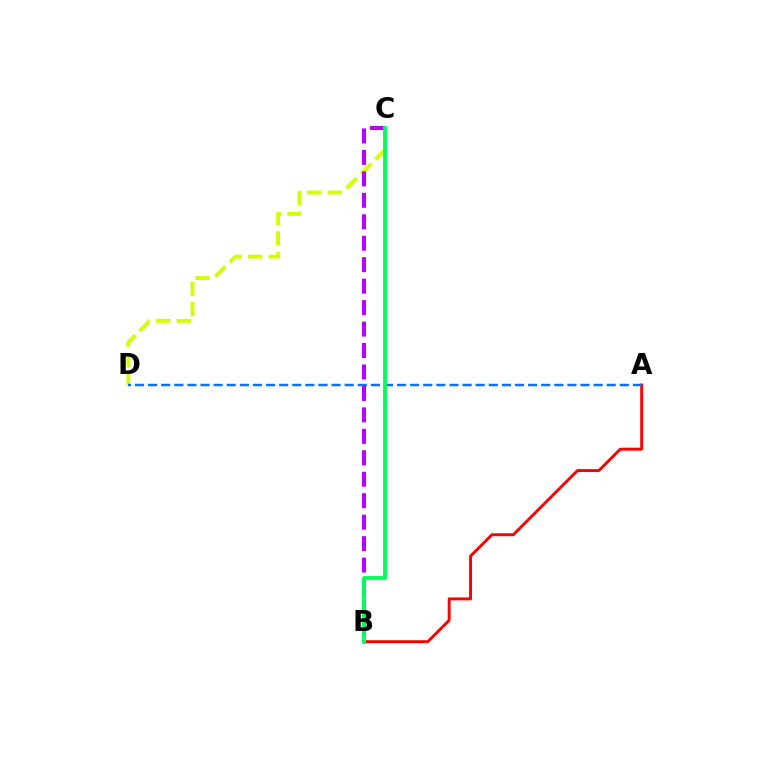{('C', 'D'): [{'color': '#d1ff00', 'line_style': 'dashed', 'thickness': 2.79}], ('A', 'B'): [{'color': '#ff0000', 'line_style': 'solid', 'thickness': 2.1}], ('A', 'D'): [{'color': '#0074ff', 'line_style': 'dashed', 'thickness': 1.78}], ('B', 'C'): [{'color': '#b900ff', 'line_style': 'dashed', 'thickness': 2.91}, {'color': '#00ff5c', 'line_style': 'solid', 'thickness': 2.78}]}